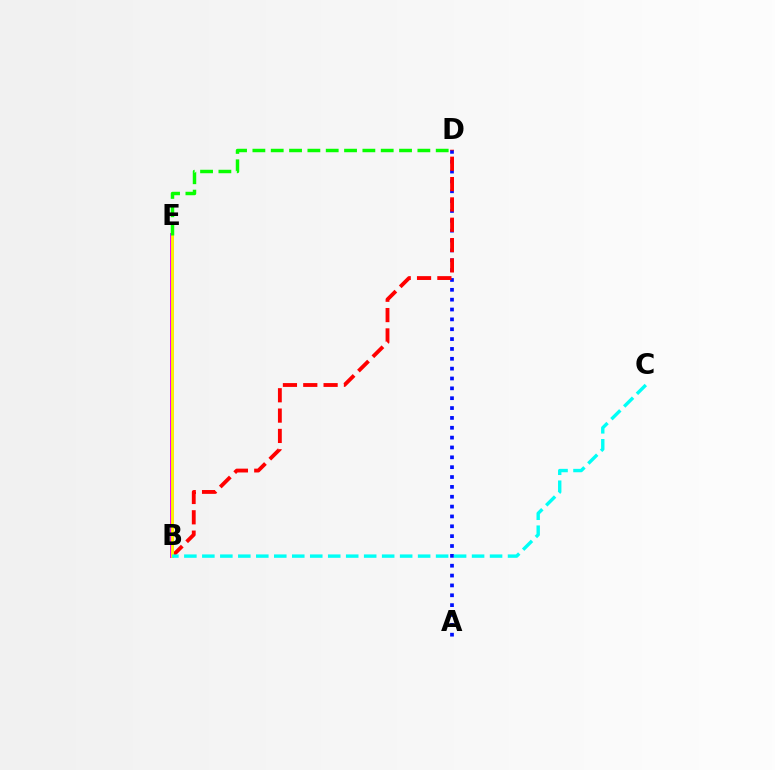{('B', 'E'): [{'color': '#ee00ff', 'line_style': 'solid', 'thickness': 2.86}, {'color': '#fcf500', 'line_style': 'solid', 'thickness': 2.05}], ('A', 'D'): [{'color': '#0010ff', 'line_style': 'dotted', 'thickness': 2.68}], ('B', 'D'): [{'color': '#ff0000', 'line_style': 'dashed', 'thickness': 2.76}], ('B', 'C'): [{'color': '#00fff6', 'line_style': 'dashed', 'thickness': 2.44}], ('D', 'E'): [{'color': '#08ff00', 'line_style': 'dashed', 'thickness': 2.49}]}